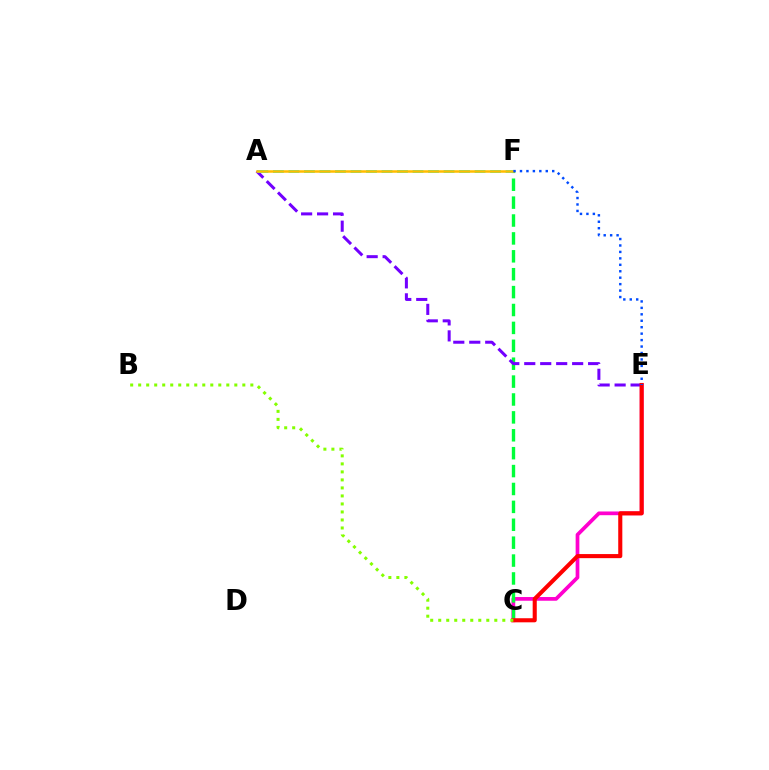{('C', 'E'): [{'color': '#ff00cf', 'line_style': 'solid', 'thickness': 2.68}, {'color': '#ff0000', 'line_style': 'solid', 'thickness': 2.94}], ('C', 'F'): [{'color': '#00ff39', 'line_style': 'dashed', 'thickness': 2.43}], ('A', 'E'): [{'color': '#7200ff', 'line_style': 'dashed', 'thickness': 2.17}], ('A', 'F'): [{'color': '#00fff6', 'line_style': 'dashed', 'thickness': 2.11}, {'color': '#ffbd00', 'line_style': 'solid', 'thickness': 1.81}], ('B', 'C'): [{'color': '#84ff00', 'line_style': 'dotted', 'thickness': 2.18}], ('E', 'F'): [{'color': '#004bff', 'line_style': 'dotted', 'thickness': 1.75}]}